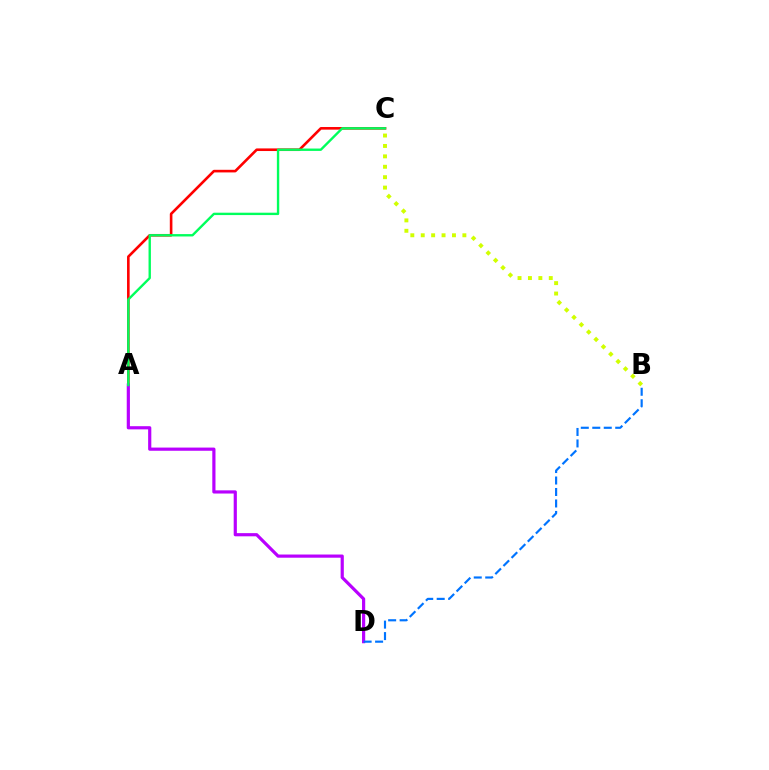{('A', 'C'): [{'color': '#ff0000', 'line_style': 'solid', 'thickness': 1.88}, {'color': '#00ff5c', 'line_style': 'solid', 'thickness': 1.71}], ('A', 'D'): [{'color': '#b900ff', 'line_style': 'solid', 'thickness': 2.29}], ('B', 'C'): [{'color': '#d1ff00', 'line_style': 'dotted', 'thickness': 2.83}], ('B', 'D'): [{'color': '#0074ff', 'line_style': 'dashed', 'thickness': 1.56}]}